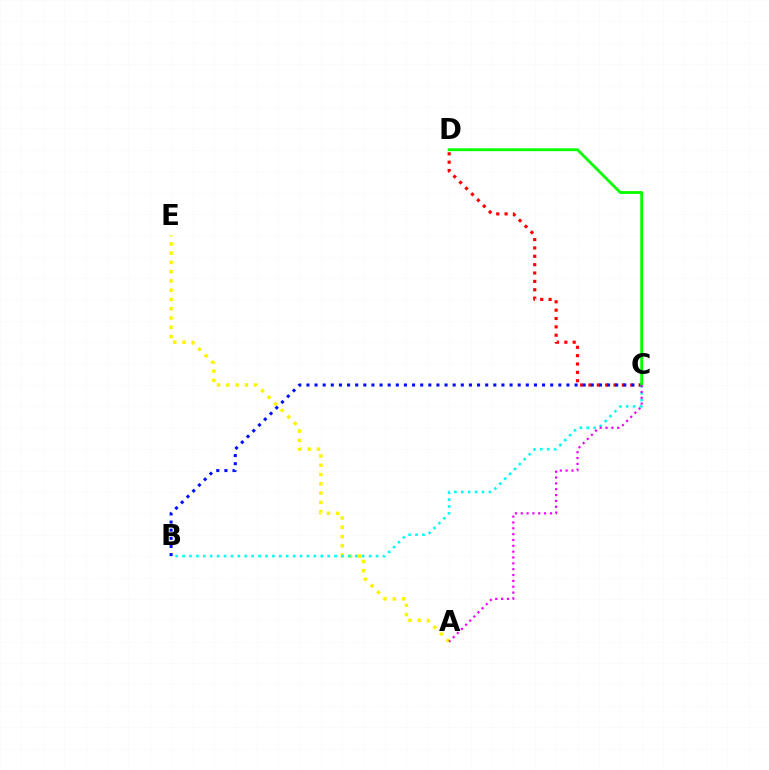{('C', 'D'): [{'color': '#ff0000', 'line_style': 'dotted', 'thickness': 2.27}, {'color': '#08ff00', 'line_style': 'solid', 'thickness': 2.04}], ('A', 'E'): [{'color': '#fcf500', 'line_style': 'dotted', 'thickness': 2.52}], ('B', 'C'): [{'color': '#00fff6', 'line_style': 'dotted', 'thickness': 1.88}, {'color': '#0010ff', 'line_style': 'dotted', 'thickness': 2.21}], ('A', 'C'): [{'color': '#ee00ff', 'line_style': 'dotted', 'thickness': 1.59}]}